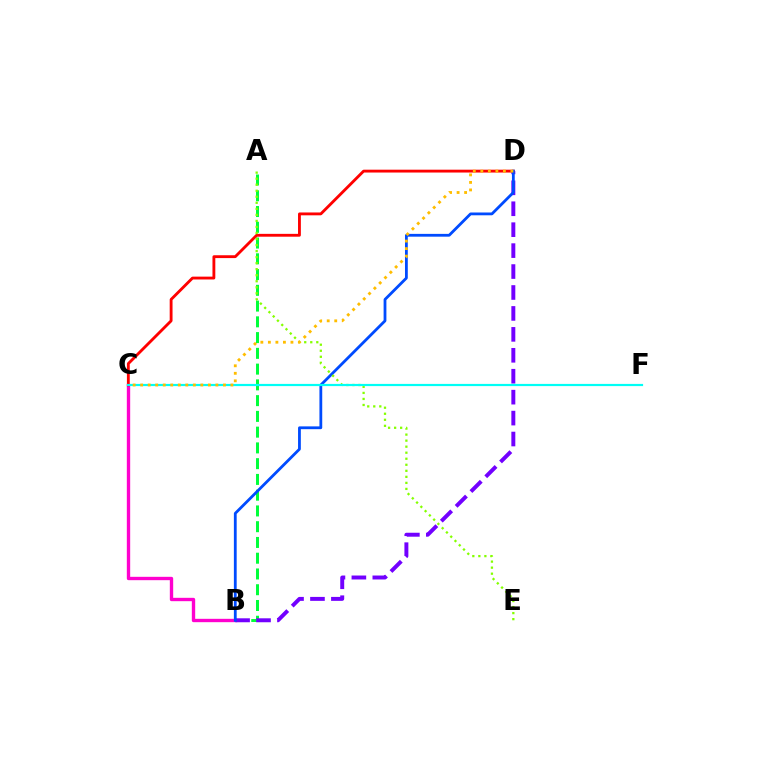{('B', 'C'): [{'color': '#ff00cf', 'line_style': 'solid', 'thickness': 2.42}], ('A', 'B'): [{'color': '#00ff39', 'line_style': 'dashed', 'thickness': 2.14}], ('B', 'D'): [{'color': '#7200ff', 'line_style': 'dashed', 'thickness': 2.84}, {'color': '#004bff', 'line_style': 'solid', 'thickness': 2.01}], ('C', 'D'): [{'color': '#ff0000', 'line_style': 'solid', 'thickness': 2.05}, {'color': '#ffbd00', 'line_style': 'dotted', 'thickness': 2.04}], ('A', 'E'): [{'color': '#84ff00', 'line_style': 'dotted', 'thickness': 1.64}], ('C', 'F'): [{'color': '#00fff6', 'line_style': 'solid', 'thickness': 1.58}]}